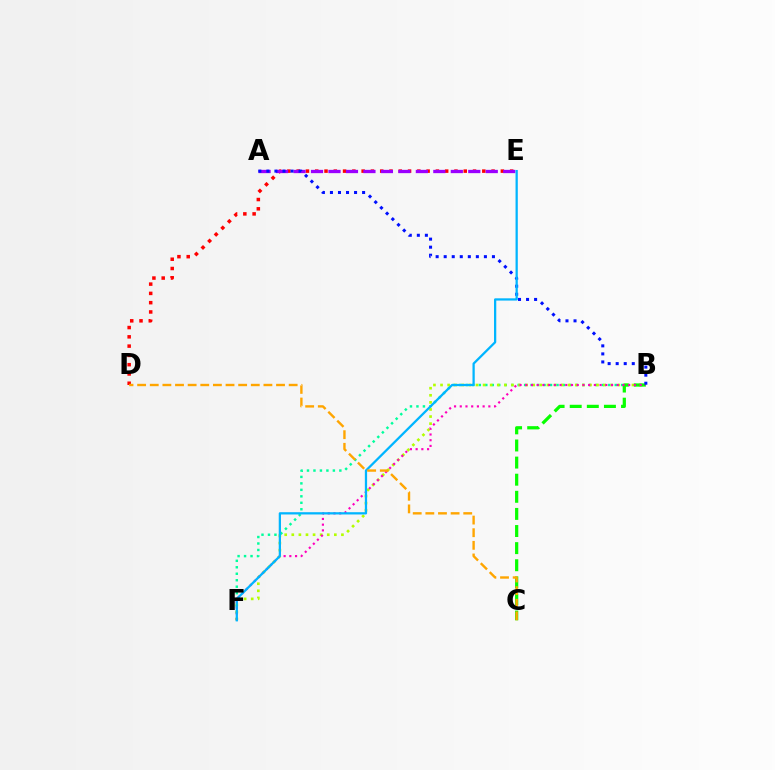{('B', 'F'): [{'color': '#00ff9d', 'line_style': 'dotted', 'thickness': 1.76}, {'color': '#b3ff00', 'line_style': 'dotted', 'thickness': 1.93}, {'color': '#ff00bd', 'line_style': 'dotted', 'thickness': 1.55}], ('D', 'E'): [{'color': '#ff0000', 'line_style': 'dotted', 'thickness': 2.52}], ('A', 'E'): [{'color': '#9b00ff', 'line_style': 'dashed', 'thickness': 2.37}], ('B', 'C'): [{'color': '#08ff00', 'line_style': 'dashed', 'thickness': 2.32}], ('A', 'B'): [{'color': '#0010ff', 'line_style': 'dotted', 'thickness': 2.18}], ('E', 'F'): [{'color': '#00b5ff', 'line_style': 'solid', 'thickness': 1.63}], ('C', 'D'): [{'color': '#ffa500', 'line_style': 'dashed', 'thickness': 1.72}]}